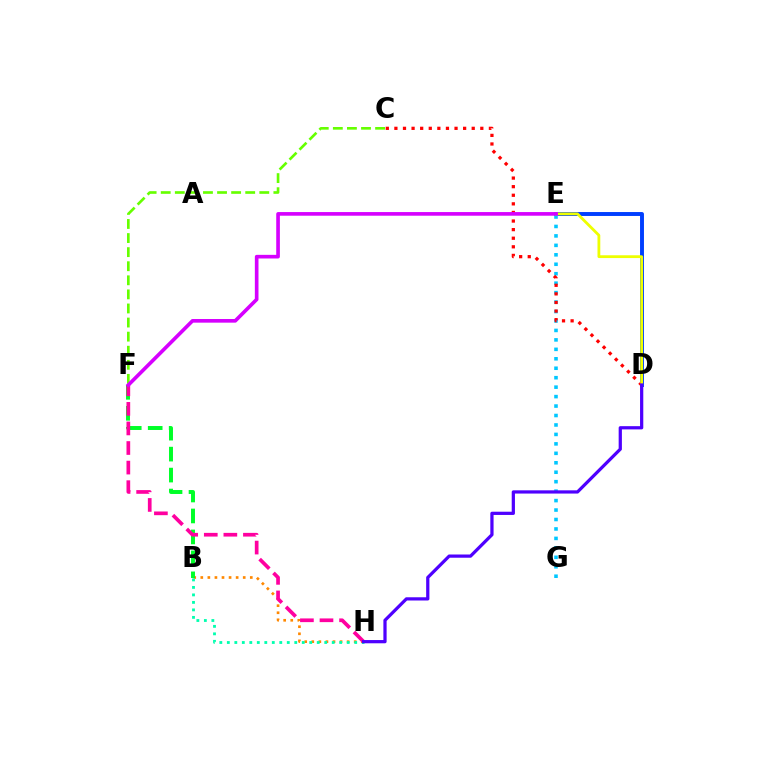{('B', 'H'): [{'color': '#ff8800', 'line_style': 'dotted', 'thickness': 1.92}, {'color': '#00ffaf', 'line_style': 'dotted', 'thickness': 2.04}], ('D', 'E'): [{'color': '#003fff', 'line_style': 'solid', 'thickness': 2.83}, {'color': '#eeff00', 'line_style': 'solid', 'thickness': 2.02}], ('B', 'F'): [{'color': '#00ff27', 'line_style': 'dashed', 'thickness': 2.85}], ('E', 'G'): [{'color': '#00c7ff', 'line_style': 'dotted', 'thickness': 2.57}], ('C', 'D'): [{'color': '#ff0000', 'line_style': 'dotted', 'thickness': 2.33}], ('F', 'H'): [{'color': '#ff00a0', 'line_style': 'dashed', 'thickness': 2.66}], ('D', 'H'): [{'color': '#4f00ff', 'line_style': 'solid', 'thickness': 2.33}], ('C', 'F'): [{'color': '#66ff00', 'line_style': 'dashed', 'thickness': 1.91}], ('E', 'F'): [{'color': '#d600ff', 'line_style': 'solid', 'thickness': 2.63}]}